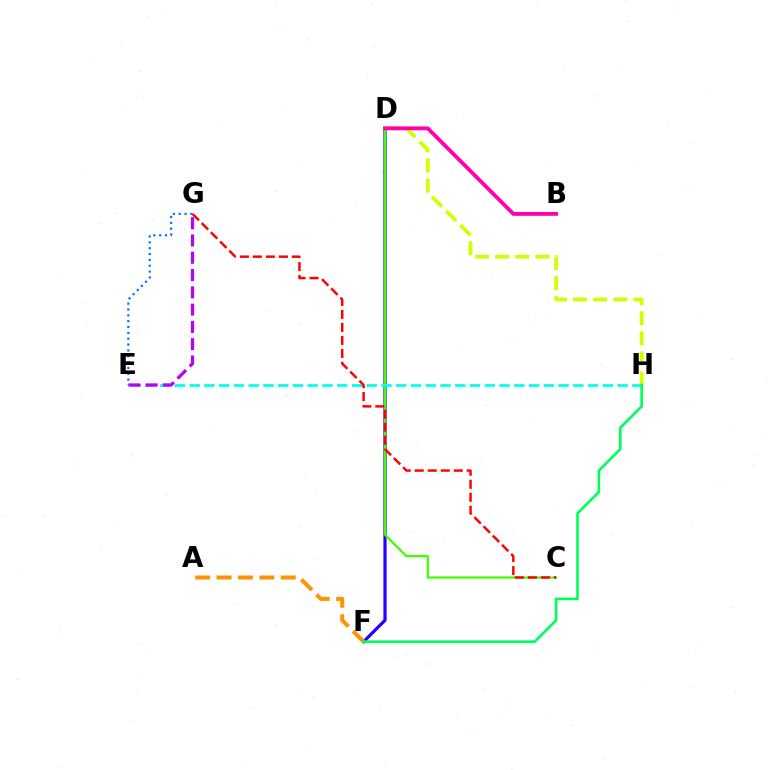{('D', 'F'): [{'color': '#2500ff', 'line_style': 'solid', 'thickness': 2.31}], ('D', 'H'): [{'color': '#d1ff00', 'line_style': 'dashed', 'thickness': 2.73}], ('A', 'F'): [{'color': '#ff9400', 'line_style': 'dashed', 'thickness': 2.91}], ('C', 'D'): [{'color': '#3dff00', 'line_style': 'solid', 'thickness': 1.6}], ('E', 'H'): [{'color': '#00fff6', 'line_style': 'dashed', 'thickness': 2.0}], ('E', 'G'): [{'color': '#b900ff', 'line_style': 'dashed', 'thickness': 2.35}, {'color': '#0074ff', 'line_style': 'dotted', 'thickness': 1.59}], ('F', 'H'): [{'color': '#00ff5c', 'line_style': 'solid', 'thickness': 1.9}], ('B', 'D'): [{'color': '#ff00ac', 'line_style': 'solid', 'thickness': 2.76}], ('C', 'G'): [{'color': '#ff0000', 'line_style': 'dashed', 'thickness': 1.77}]}